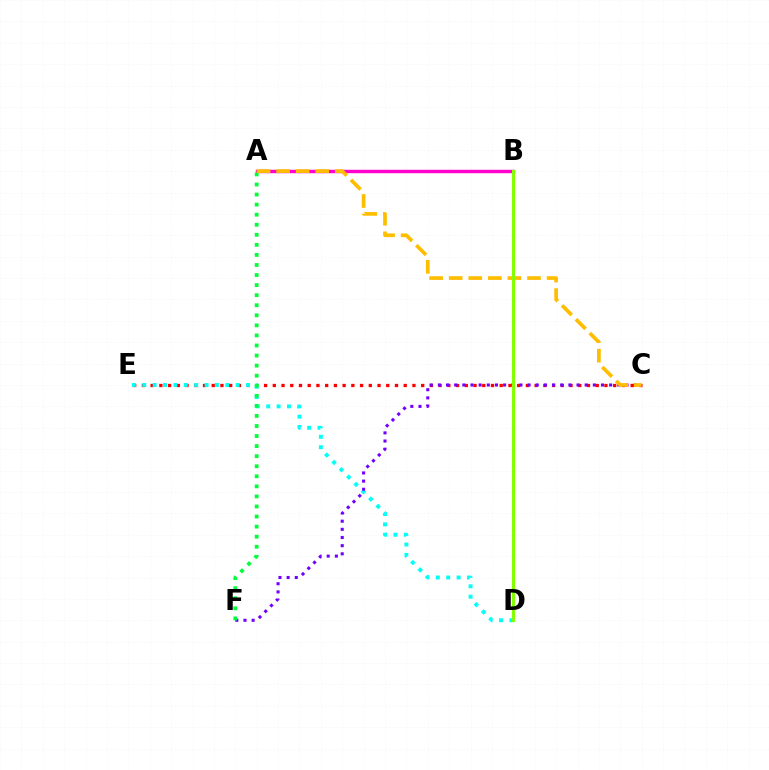{('B', 'D'): [{'color': '#004bff', 'line_style': 'dashed', 'thickness': 1.86}, {'color': '#84ff00', 'line_style': 'solid', 'thickness': 2.24}], ('A', 'B'): [{'color': '#ff00cf', 'line_style': 'solid', 'thickness': 2.46}], ('C', 'E'): [{'color': '#ff0000', 'line_style': 'dotted', 'thickness': 2.37}], ('D', 'E'): [{'color': '#00fff6', 'line_style': 'dotted', 'thickness': 2.82}], ('C', 'F'): [{'color': '#7200ff', 'line_style': 'dotted', 'thickness': 2.22}], ('A', 'F'): [{'color': '#00ff39', 'line_style': 'dotted', 'thickness': 2.73}], ('A', 'C'): [{'color': '#ffbd00', 'line_style': 'dashed', 'thickness': 2.66}]}